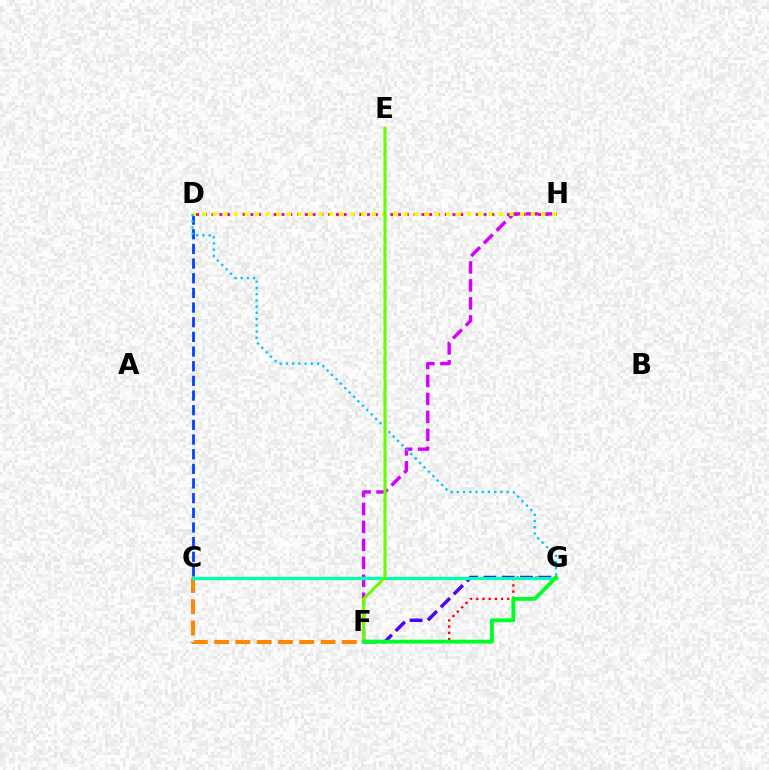{('C', 'D'): [{'color': '#003fff', 'line_style': 'dashed', 'thickness': 1.99}], ('C', 'F'): [{'color': '#ff8800', 'line_style': 'dashed', 'thickness': 2.89}], ('F', 'G'): [{'color': '#ff0000', 'line_style': 'dotted', 'thickness': 1.68}, {'color': '#4f00ff', 'line_style': 'dashed', 'thickness': 2.49}, {'color': '#00ff27', 'line_style': 'solid', 'thickness': 2.76}], ('D', 'H'): [{'color': '#ff00a0', 'line_style': 'dotted', 'thickness': 2.11}, {'color': '#eeff00', 'line_style': 'dotted', 'thickness': 2.88}], ('F', 'H'): [{'color': '#d600ff', 'line_style': 'dashed', 'thickness': 2.44}], ('C', 'G'): [{'color': '#00ffaf', 'line_style': 'solid', 'thickness': 2.33}], ('D', 'G'): [{'color': '#00c7ff', 'line_style': 'dotted', 'thickness': 1.69}], ('E', 'F'): [{'color': '#66ff00', 'line_style': 'solid', 'thickness': 2.24}]}